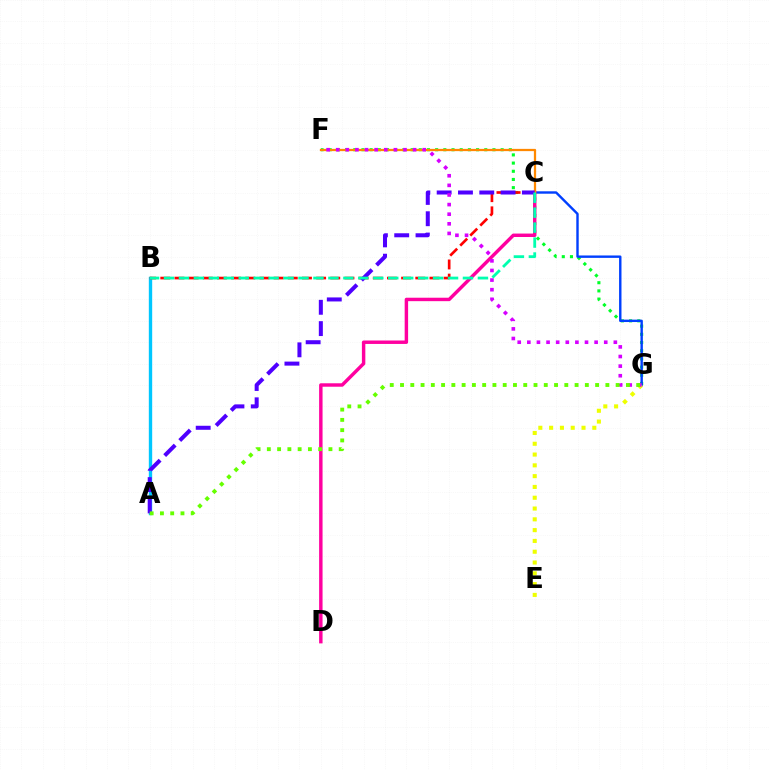{('F', 'G'): [{'color': '#00ff27', 'line_style': 'dotted', 'thickness': 2.22}, {'color': '#d600ff', 'line_style': 'dotted', 'thickness': 2.61}], ('A', 'B'): [{'color': '#00c7ff', 'line_style': 'solid', 'thickness': 2.42}], ('B', 'C'): [{'color': '#ff0000', 'line_style': 'dashed', 'thickness': 1.92}, {'color': '#00ffaf', 'line_style': 'dashed', 'thickness': 2.03}], ('C', 'G'): [{'color': '#003fff', 'line_style': 'solid', 'thickness': 1.73}], ('C', 'D'): [{'color': '#ff00a0', 'line_style': 'solid', 'thickness': 2.48}], ('C', 'F'): [{'color': '#ff8800', 'line_style': 'solid', 'thickness': 1.63}], ('A', 'C'): [{'color': '#4f00ff', 'line_style': 'dashed', 'thickness': 2.89}], ('E', 'G'): [{'color': '#eeff00', 'line_style': 'dotted', 'thickness': 2.93}], ('A', 'G'): [{'color': '#66ff00', 'line_style': 'dotted', 'thickness': 2.79}]}